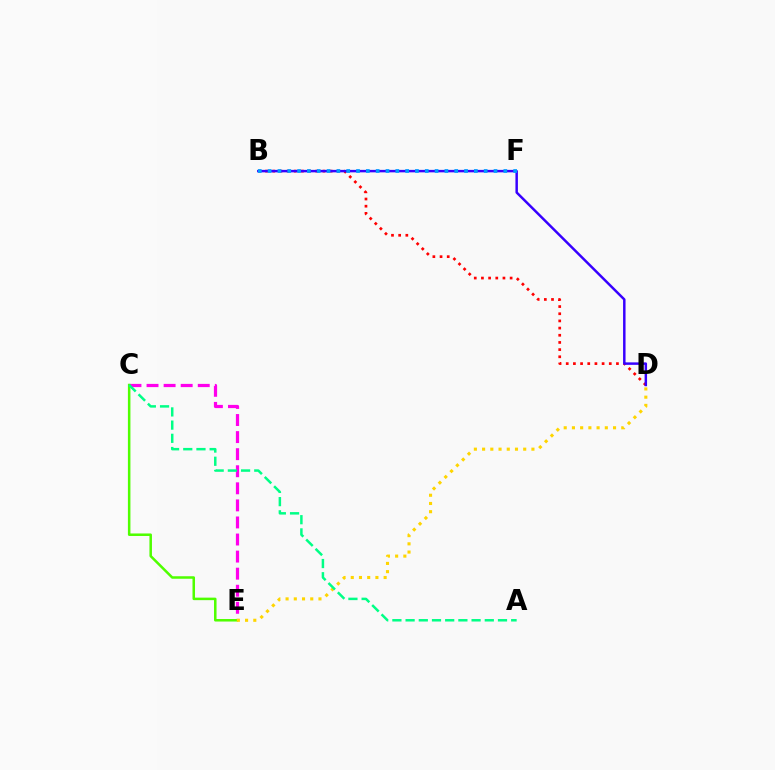{('B', 'D'): [{'color': '#ff0000', 'line_style': 'dotted', 'thickness': 1.95}, {'color': '#3700ff', 'line_style': 'solid', 'thickness': 1.78}], ('C', 'E'): [{'color': '#ff00ed', 'line_style': 'dashed', 'thickness': 2.32}, {'color': '#4fff00', 'line_style': 'solid', 'thickness': 1.81}], ('D', 'E'): [{'color': '#ffd500', 'line_style': 'dotted', 'thickness': 2.23}], ('A', 'C'): [{'color': '#00ff86', 'line_style': 'dashed', 'thickness': 1.79}], ('B', 'F'): [{'color': '#009eff', 'line_style': 'dotted', 'thickness': 2.67}]}